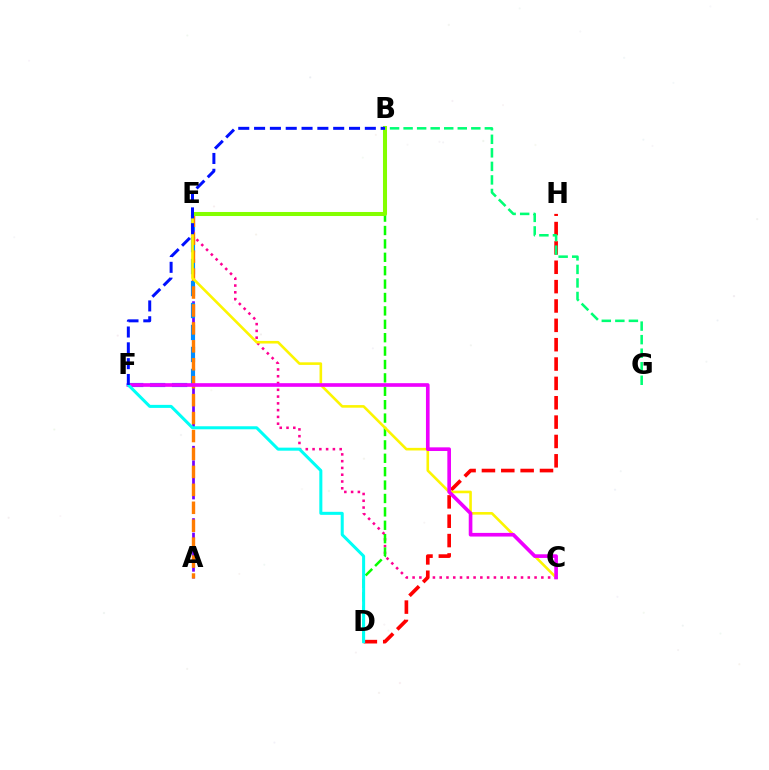{('C', 'E'): [{'color': '#ff0094', 'line_style': 'dotted', 'thickness': 1.84}, {'color': '#fcf500', 'line_style': 'solid', 'thickness': 1.87}], ('A', 'E'): [{'color': '#7200ff', 'line_style': 'dashed', 'thickness': 1.96}, {'color': '#ff7c00', 'line_style': 'dashed', 'thickness': 2.44}], ('E', 'F'): [{'color': '#008cff', 'line_style': 'dashed', 'thickness': 2.99}], ('B', 'D'): [{'color': '#08ff00', 'line_style': 'dashed', 'thickness': 1.82}], ('D', 'H'): [{'color': '#ff0000', 'line_style': 'dashed', 'thickness': 2.63}], ('B', 'G'): [{'color': '#00ff74', 'line_style': 'dashed', 'thickness': 1.84}], ('B', 'E'): [{'color': '#84ff00', 'line_style': 'solid', 'thickness': 2.91}], ('C', 'F'): [{'color': '#ee00ff', 'line_style': 'solid', 'thickness': 2.63}], ('D', 'F'): [{'color': '#00fff6', 'line_style': 'solid', 'thickness': 2.18}], ('B', 'F'): [{'color': '#0010ff', 'line_style': 'dashed', 'thickness': 2.15}]}